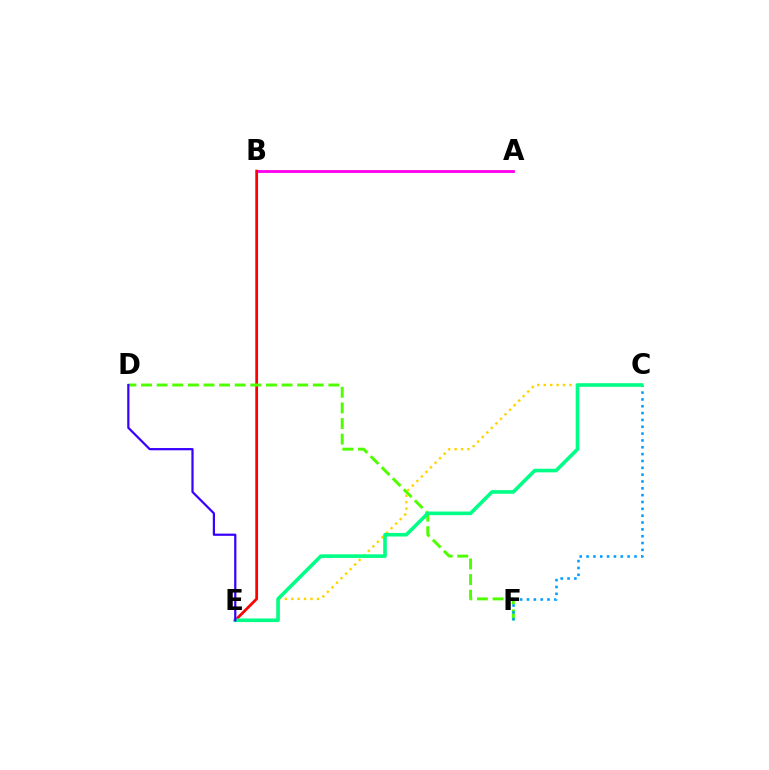{('A', 'B'): [{'color': '#ff00ed', 'line_style': 'solid', 'thickness': 2.03}], ('B', 'E'): [{'color': '#ff0000', 'line_style': 'solid', 'thickness': 1.99}], ('D', 'F'): [{'color': '#4fff00', 'line_style': 'dashed', 'thickness': 2.12}], ('C', 'F'): [{'color': '#009eff', 'line_style': 'dotted', 'thickness': 1.86}], ('C', 'E'): [{'color': '#ffd500', 'line_style': 'dotted', 'thickness': 1.75}, {'color': '#00ff86', 'line_style': 'solid', 'thickness': 2.6}], ('D', 'E'): [{'color': '#3700ff', 'line_style': 'solid', 'thickness': 1.6}]}